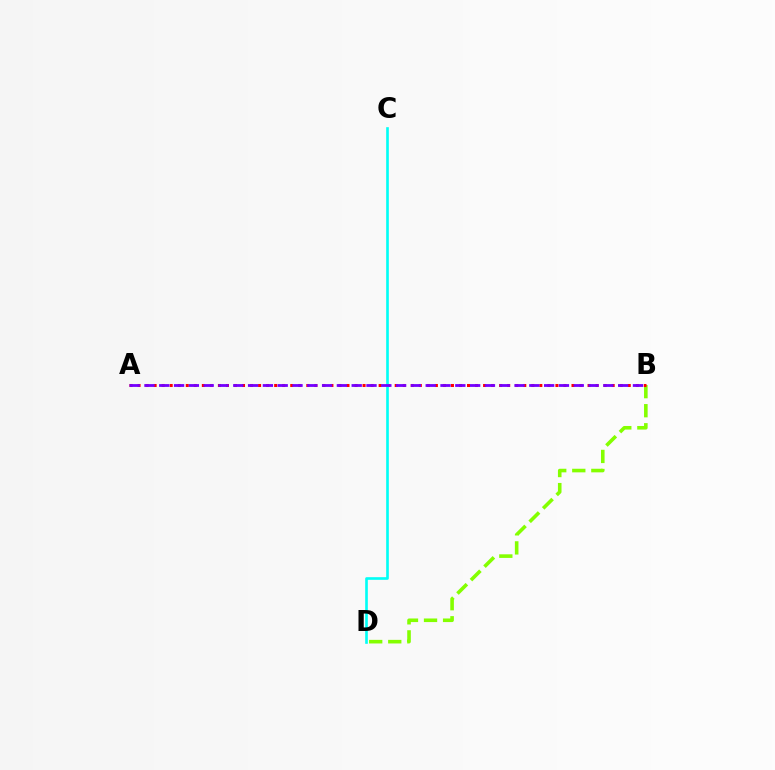{('B', 'D'): [{'color': '#84ff00', 'line_style': 'dashed', 'thickness': 2.59}], ('A', 'B'): [{'color': '#ff0000', 'line_style': 'dotted', 'thickness': 2.18}, {'color': '#7200ff', 'line_style': 'dashed', 'thickness': 2.01}], ('C', 'D'): [{'color': '#00fff6', 'line_style': 'solid', 'thickness': 1.9}]}